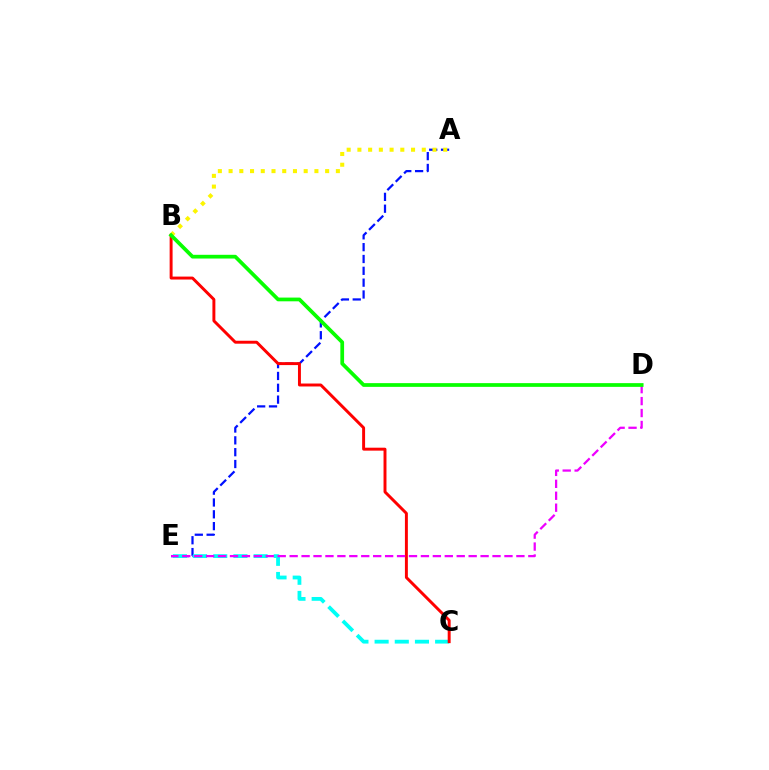{('A', 'E'): [{'color': '#0010ff', 'line_style': 'dashed', 'thickness': 1.61}], ('C', 'E'): [{'color': '#00fff6', 'line_style': 'dashed', 'thickness': 2.74}], ('B', 'C'): [{'color': '#ff0000', 'line_style': 'solid', 'thickness': 2.12}], ('A', 'B'): [{'color': '#fcf500', 'line_style': 'dotted', 'thickness': 2.92}], ('D', 'E'): [{'color': '#ee00ff', 'line_style': 'dashed', 'thickness': 1.62}], ('B', 'D'): [{'color': '#08ff00', 'line_style': 'solid', 'thickness': 2.68}]}